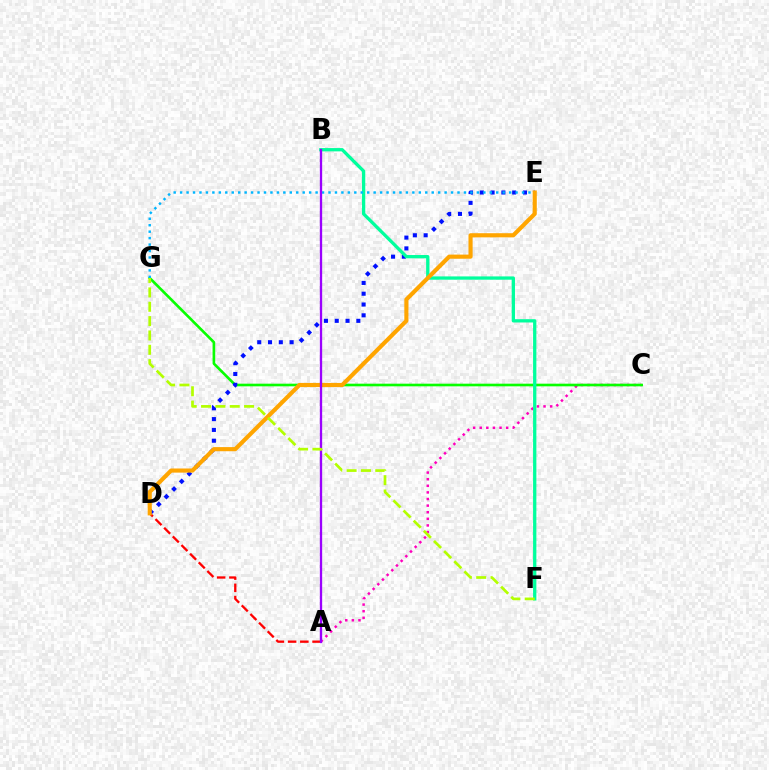{('A', 'C'): [{'color': '#ff00bd', 'line_style': 'dotted', 'thickness': 1.8}], ('C', 'G'): [{'color': '#08ff00', 'line_style': 'solid', 'thickness': 1.9}], ('D', 'E'): [{'color': '#0010ff', 'line_style': 'dotted', 'thickness': 2.93}, {'color': '#ffa500', 'line_style': 'solid', 'thickness': 2.97}], ('B', 'F'): [{'color': '#00ff9d', 'line_style': 'solid', 'thickness': 2.37}], ('A', 'D'): [{'color': '#ff0000', 'line_style': 'dashed', 'thickness': 1.66}], ('E', 'G'): [{'color': '#00b5ff', 'line_style': 'dotted', 'thickness': 1.75}], ('A', 'B'): [{'color': '#9b00ff', 'line_style': 'solid', 'thickness': 1.67}], ('F', 'G'): [{'color': '#b3ff00', 'line_style': 'dashed', 'thickness': 1.95}]}